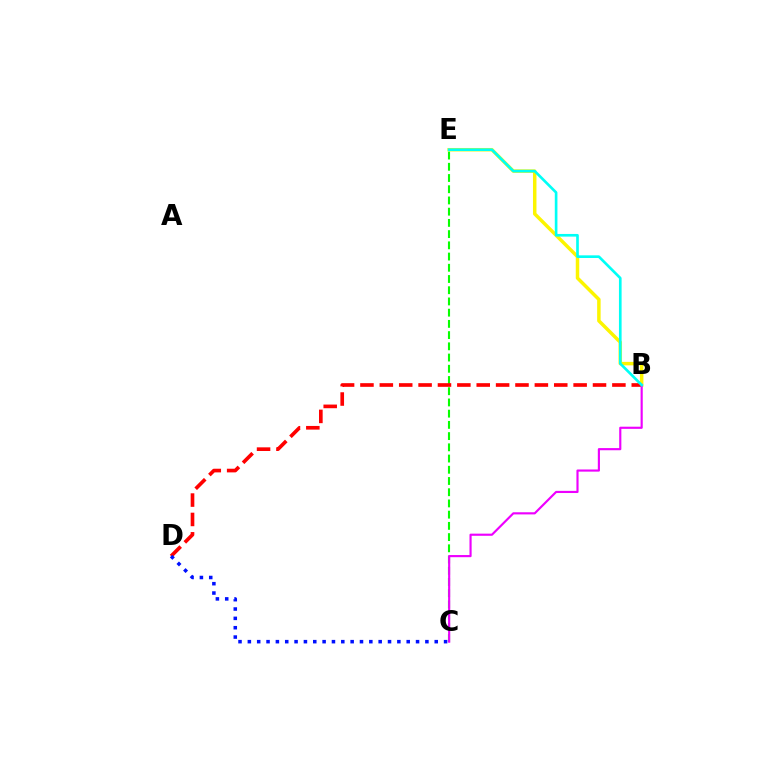{('B', 'E'): [{'color': '#fcf500', 'line_style': 'solid', 'thickness': 2.5}, {'color': '#00fff6', 'line_style': 'solid', 'thickness': 1.91}], ('C', 'E'): [{'color': '#08ff00', 'line_style': 'dashed', 'thickness': 1.52}], ('B', 'D'): [{'color': '#ff0000', 'line_style': 'dashed', 'thickness': 2.63}], ('B', 'C'): [{'color': '#ee00ff', 'line_style': 'solid', 'thickness': 1.55}], ('C', 'D'): [{'color': '#0010ff', 'line_style': 'dotted', 'thickness': 2.54}]}